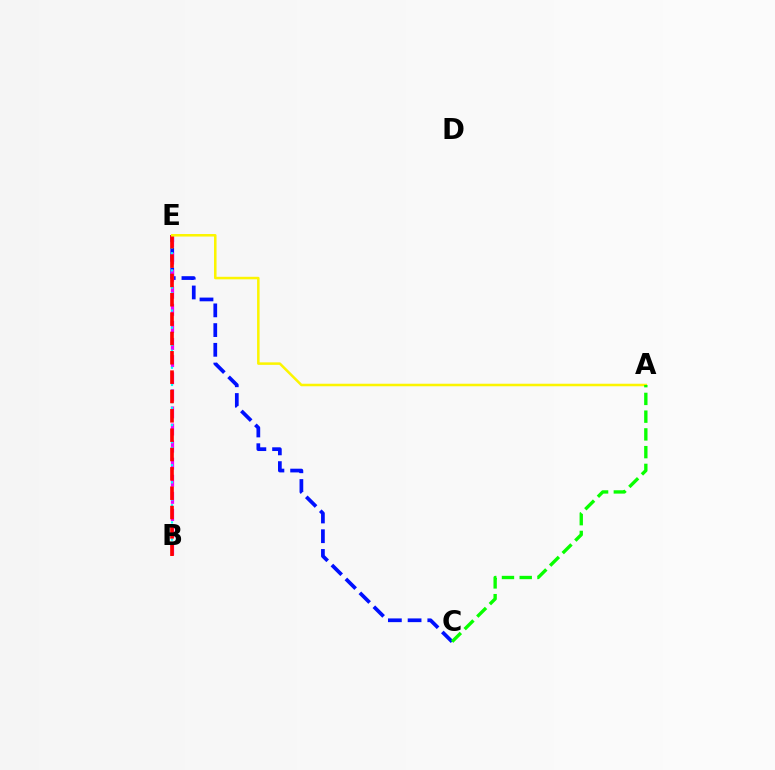{('C', 'E'): [{'color': '#0010ff', 'line_style': 'dashed', 'thickness': 2.68}], ('B', 'E'): [{'color': '#ee00ff', 'line_style': 'dashed', 'thickness': 2.32}, {'color': '#00fff6', 'line_style': 'dotted', 'thickness': 1.56}, {'color': '#ff0000', 'line_style': 'dashed', 'thickness': 2.63}], ('A', 'E'): [{'color': '#fcf500', 'line_style': 'solid', 'thickness': 1.82}], ('A', 'C'): [{'color': '#08ff00', 'line_style': 'dashed', 'thickness': 2.41}]}